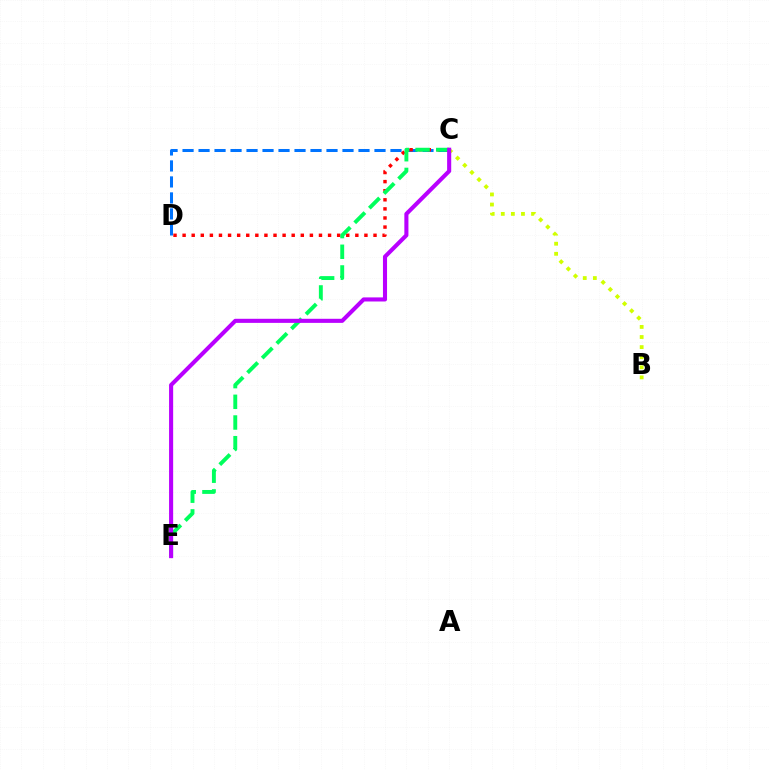{('C', 'D'): [{'color': '#0074ff', 'line_style': 'dashed', 'thickness': 2.17}, {'color': '#ff0000', 'line_style': 'dotted', 'thickness': 2.47}], ('B', 'C'): [{'color': '#d1ff00', 'line_style': 'dotted', 'thickness': 2.74}], ('C', 'E'): [{'color': '#00ff5c', 'line_style': 'dashed', 'thickness': 2.81}, {'color': '#b900ff', 'line_style': 'solid', 'thickness': 2.94}]}